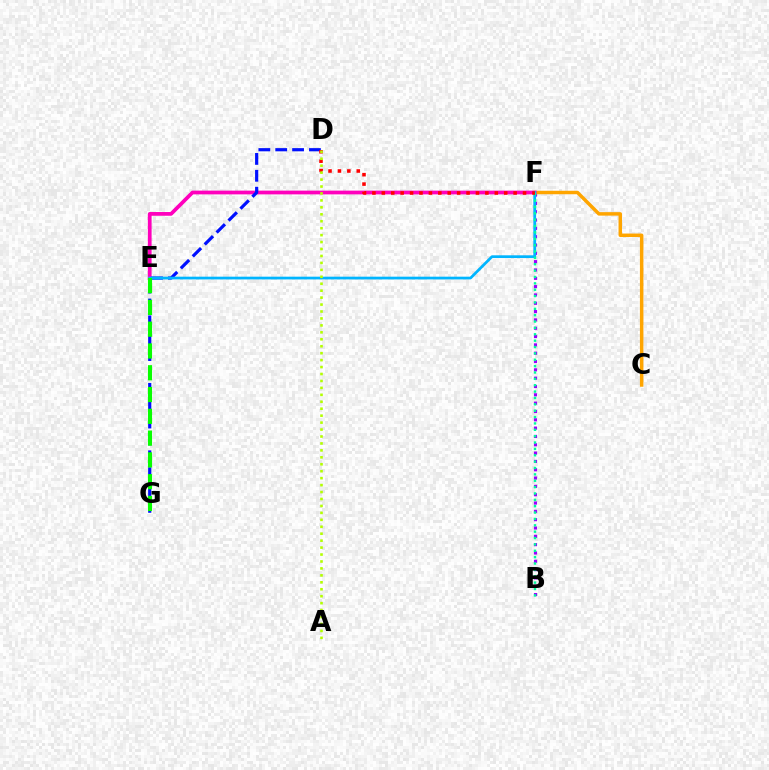{('B', 'F'): [{'color': '#9b00ff', 'line_style': 'dotted', 'thickness': 2.26}, {'color': '#00ff9d', 'line_style': 'dotted', 'thickness': 1.73}], ('C', 'F'): [{'color': '#ffa500', 'line_style': 'solid', 'thickness': 2.5}], ('E', 'F'): [{'color': '#ff00bd', 'line_style': 'solid', 'thickness': 2.69}, {'color': '#00b5ff', 'line_style': 'solid', 'thickness': 1.97}], ('D', 'G'): [{'color': '#0010ff', 'line_style': 'dashed', 'thickness': 2.29}], ('E', 'G'): [{'color': '#08ff00', 'line_style': 'dashed', 'thickness': 2.96}], ('D', 'F'): [{'color': '#ff0000', 'line_style': 'dotted', 'thickness': 2.56}], ('A', 'D'): [{'color': '#b3ff00', 'line_style': 'dotted', 'thickness': 1.89}]}